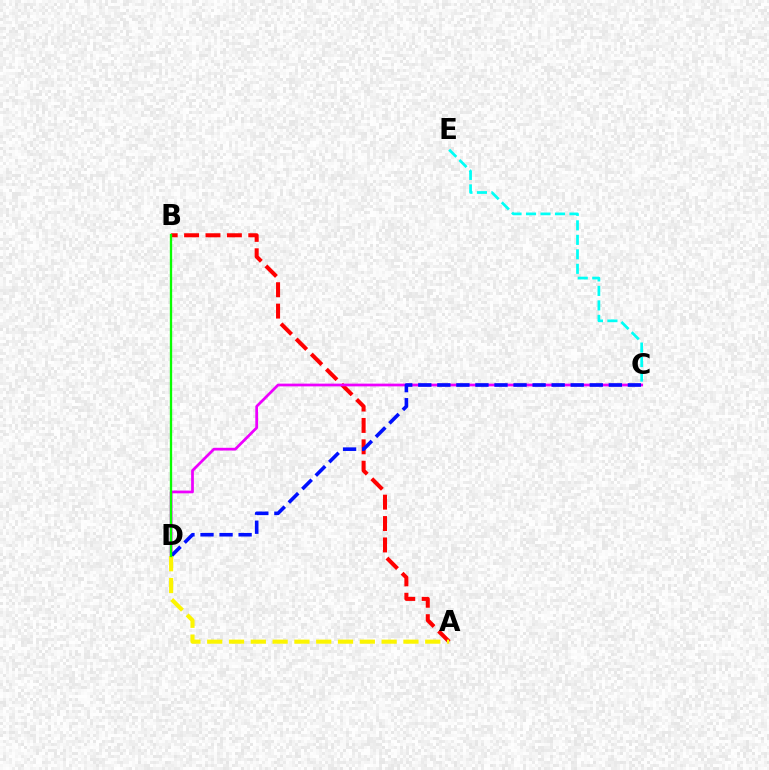{('A', 'B'): [{'color': '#ff0000', 'line_style': 'dashed', 'thickness': 2.91}], ('C', 'E'): [{'color': '#00fff6', 'line_style': 'dashed', 'thickness': 1.97}], ('C', 'D'): [{'color': '#ee00ff', 'line_style': 'solid', 'thickness': 1.98}, {'color': '#0010ff', 'line_style': 'dashed', 'thickness': 2.59}], ('A', 'D'): [{'color': '#fcf500', 'line_style': 'dashed', 'thickness': 2.96}], ('B', 'D'): [{'color': '#08ff00', 'line_style': 'solid', 'thickness': 1.68}]}